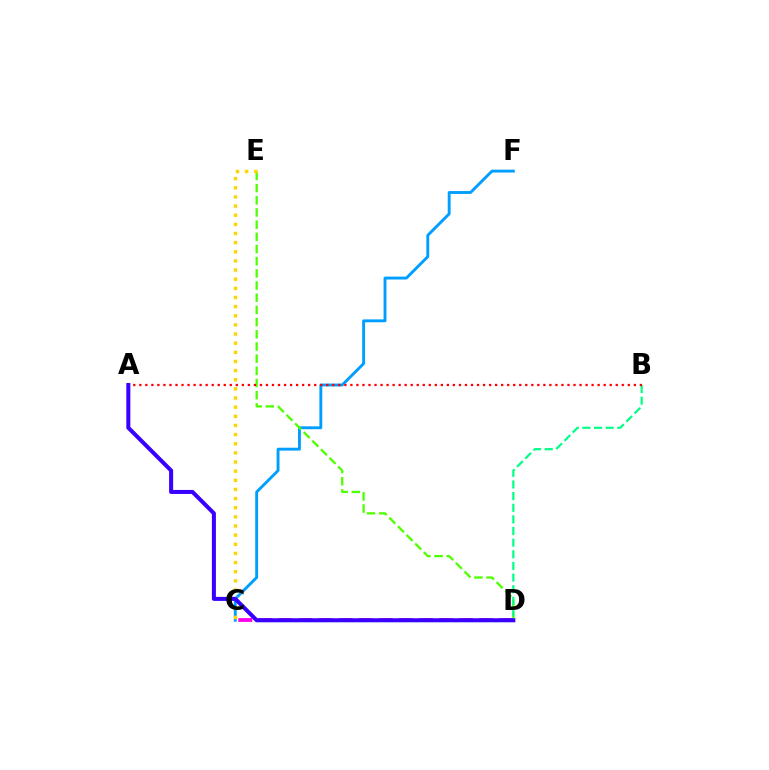{('C', 'D'): [{'color': '#ff00ed', 'line_style': 'dashed', 'thickness': 2.72}], ('C', 'F'): [{'color': '#009eff', 'line_style': 'solid', 'thickness': 2.08}], ('D', 'E'): [{'color': '#4fff00', 'line_style': 'dashed', 'thickness': 1.65}], ('B', 'D'): [{'color': '#00ff86', 'line_style': 'dashed', 'thickness': 1.58}], ('A', 'B'): [{'color': '#ff0000', 'line_style': 'dotted', 'thickness': 1.64}], ('C', 'E'): [{'color': '#ffd500', 'line_style': 'dotted', 'thickness': 2.48}], ('A', 'D'): [{'color': '#3700ff', 'line_style': 'solid', 'thickness': 2.9}]}